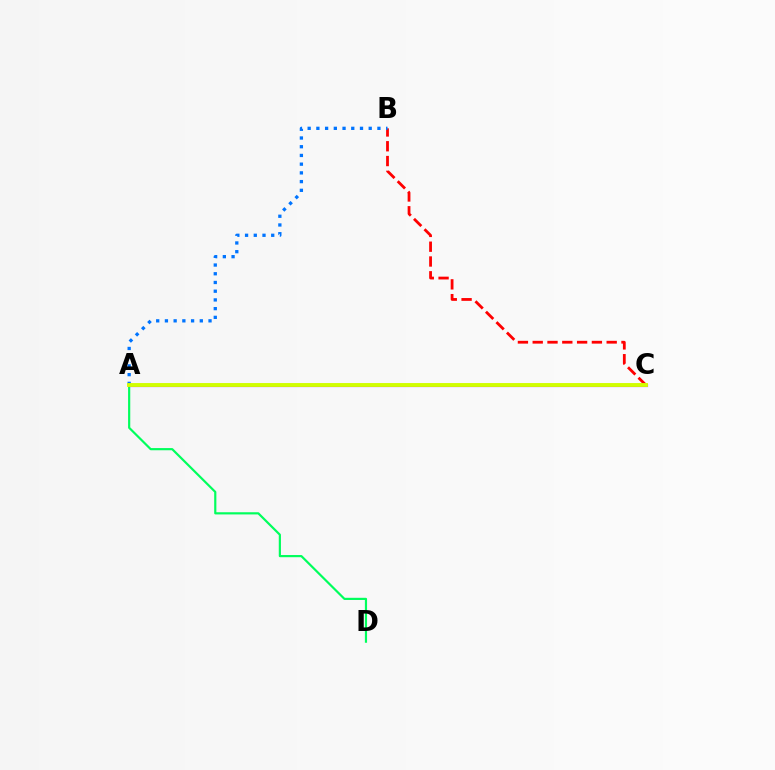{('B', 'C'): [{'color': '#ff0000', 'line_style': 'dashed', 'thickness': 2.01}], ('A', 'B'): [{'color': '#0074ff', 'line_style': 'dotted', 'thickness': 2.37}], ('A', 'D'): [{'color': '#00ff5c', 'line_style': 'solid', 'thickness': 1.57}], ('A', 'C'): [{'color': '#b900ff', 'line_style': 'solid', 'thickness': 2.26}, {'color': '#d1ff00', 'line_style': 'solid', 'thickness': 2.79}]}